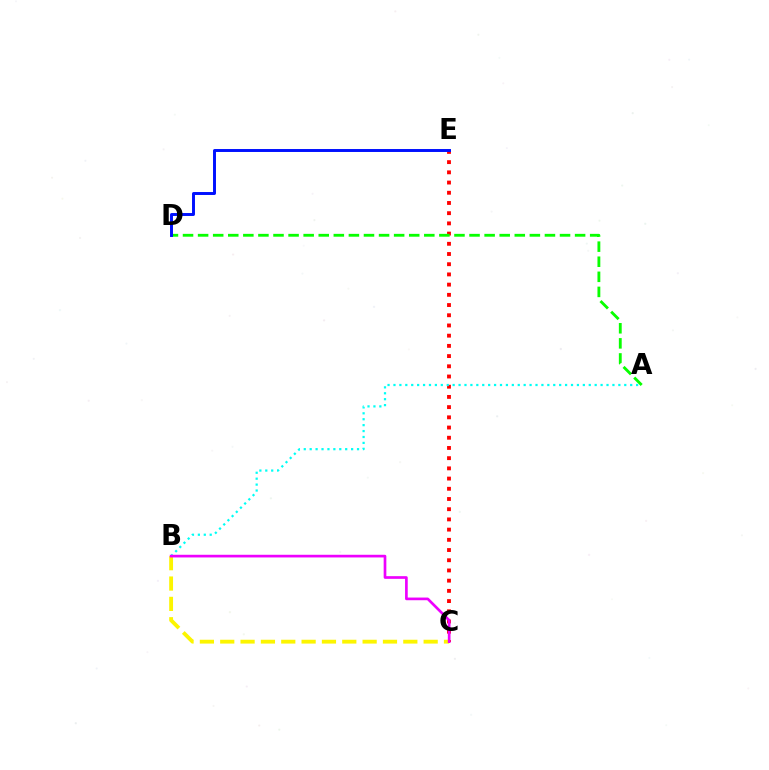{('C', 'E'): [{'color': '#ff0000', 'line_style': 'dotted', 'thickness': 2.77}], ('A', 'B'): [{'color': '#00fff6', 'line_style': 'dotted', 'thickness': 1.61}], ('A', 'D'): [{'color': '#08ff00', 'line_style': 'dashed', 'thickness': 2.05}], ('B', 'C'): [{'color': '#fcf500', 'line_style': 'dashed', 'thickness': 2.76}, {'color': '#ee00ff', 'line_style': 'solid', 'thickness': 1.93}], ('D', 'E'): [{'color': '#0010ff', 'line_style': 'solid', 'thickness': 2.12}]}